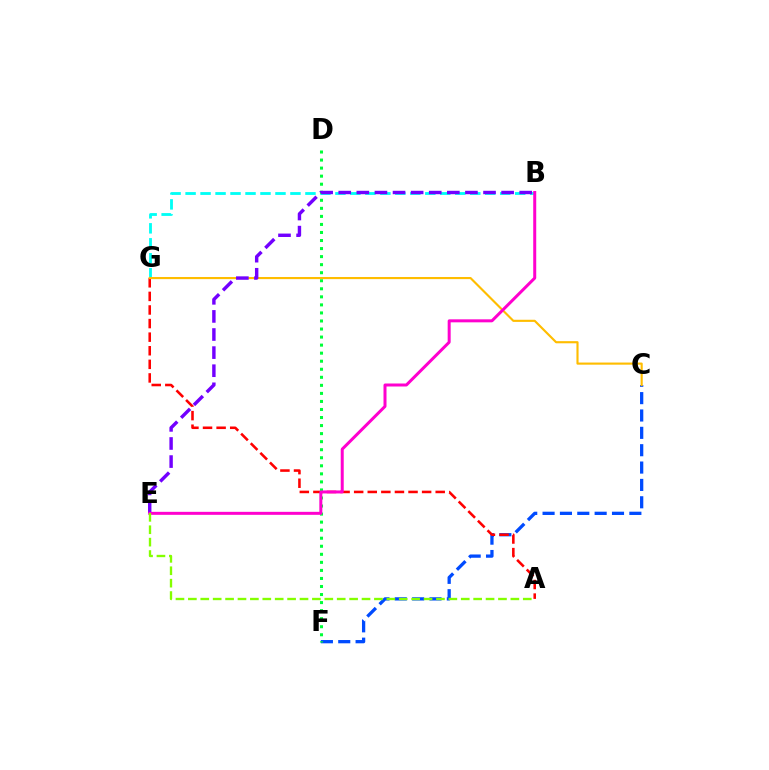{('C', 'F'): [{'color': '#004bff', 'line_style': 'dashed', 'thickness': 2.36}], ('A', 'G'): [{'color': '#ff0000', 'line_style': 'dashed', 'thickness': 1.85}], ('B', 'G'): [{'color': '#00fff6', 'line_style': 'dashed', 'thickness': 2.04}], ('D', 'F'): [{'color': '#00ff39', 'line_style': 'dotted', 'thickness': 2.19}], ('C', 'G'): [{'color': '#ffbd00', 'line_style': 'solid', 'thickness': 1.54}], ('B', 'E'): [{'color': '#7200ff', 'line_style': 'dashed', 'thickness': 2.46}, {'color': '#ff00cf', 'line_style': 'solid', 'thickness': 2.16}], ('A', 'E'): [{'color': '#84ff00', 'line_style': 'dashed', 'thickness': 1.69}]}